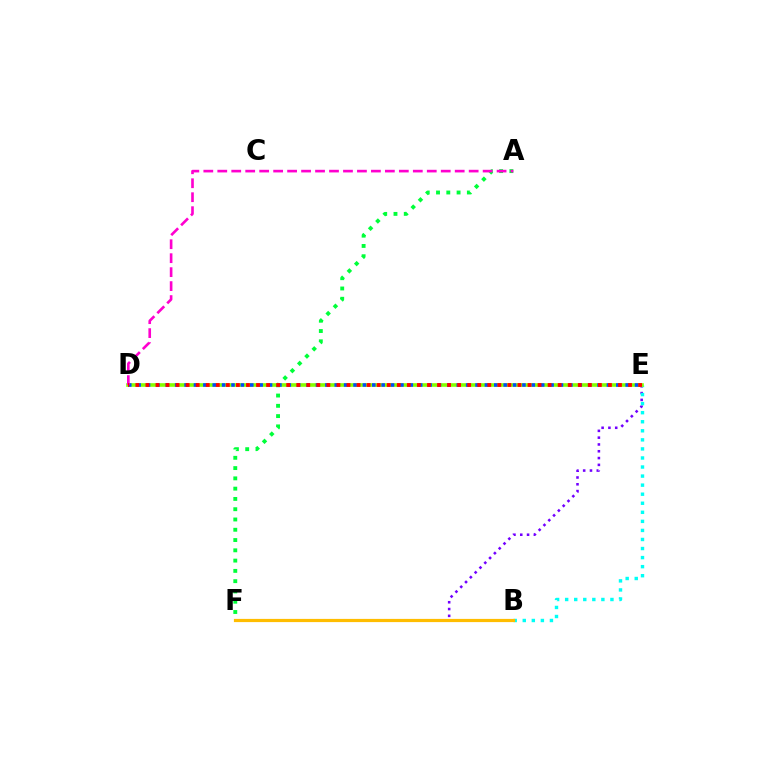{('E', 'F'): [{'color': '#7200ff', 'line_style': 'dotted', 'thickness': 1.85}], ('B', 'E'): [{'color': '#00fff6', 'line_style': 'dotted', 'thickness': 2.46}], ('D', 'E'): [{'color': '#84ff00', 'line_style': 'solid', 'thickness': 2.62}, {'color': '#004bff', 'line_style': 'dotted', 'thickness': 2.55}, {'color': '#ff0000', 'line_style': 'dotted', 'thickness': 2.73}], ('A', 'F'): [{'color': '#00ff39', 'line_style': 'dotted', 'thickness': 2.79}], ('A', 'D'): [{'color': '#ff00cf', 'line_style': 'dashed', 'thickness': 1.9}], ('B', 'F'): [{'color': '#ffbd00', 'line_style': 'solid', 'thickness': 2.31}]}